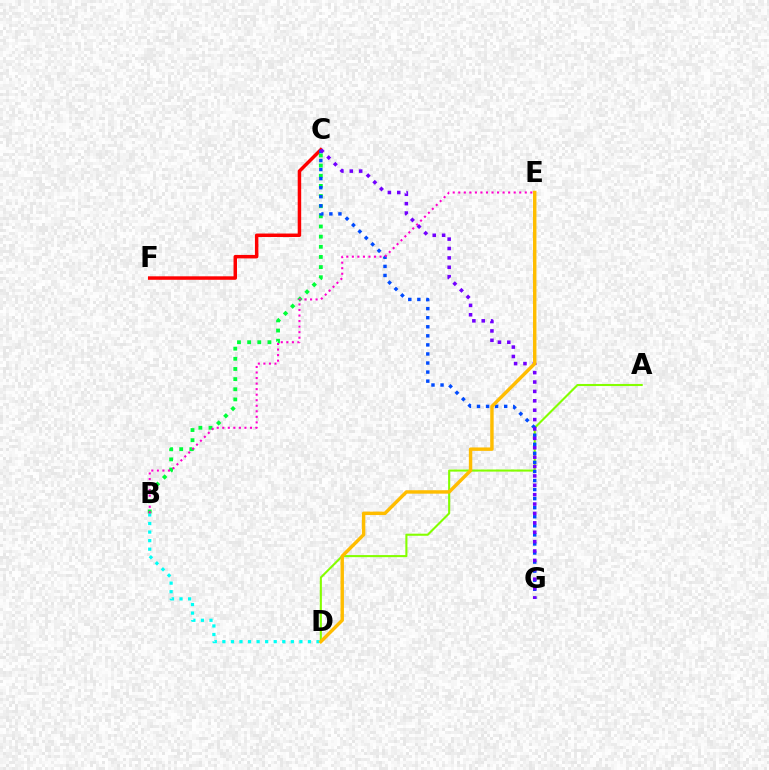{('A', 'D'): [{'color': '#84ff00', 'line_style': 'solid', 'thickness': 1.51}], ('B', 'D'): [{'color': '#00fff6', 'line_style': 'dotted', 'thickness': 2.33}], ('C', 'F'): [{'color': '#ff0000', 'line_style': 'solid', 'thickness': 2.51}], ('B', 'C'): [{'color': '#00ff39', 'line_style': 'dotted', 'thickness': 2.76}], ('C', 'G'): [{'color': '#004bff', 'line_style': 'dotted', 'thickness': 2.46}, {'color': '#7200ff', 'line_style': 'dotted', 'thickness': 2.55}], ('B', 'E'): [{'color': '#ff00cf', 'line_style': 'dotted', 'thickness': 1.51}], ('D', 'E'): [{'color': '#ffbd00', 'line_style': 'solid', 'thickness': 2.47}]}